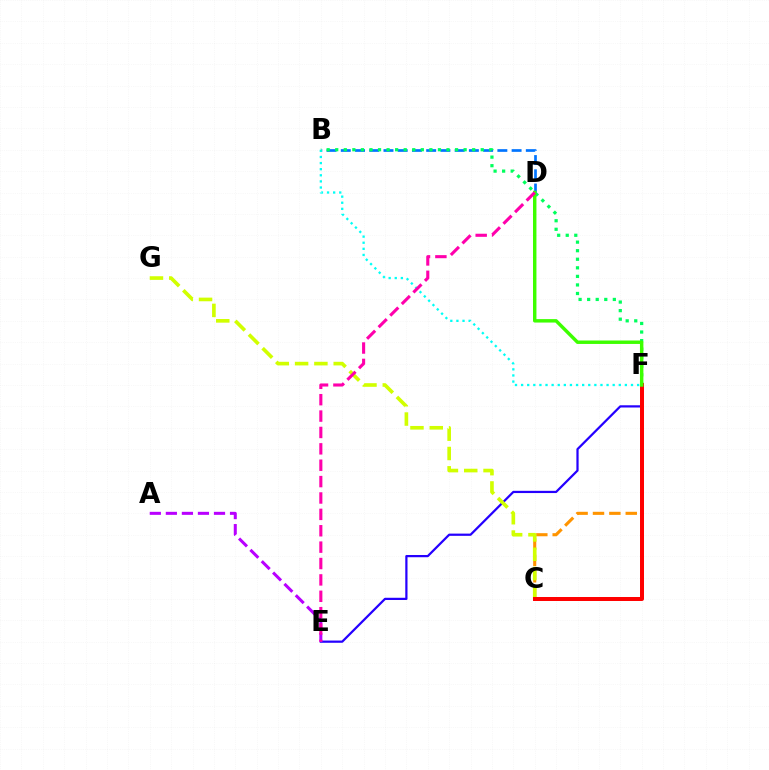{('E', 'F'): [{'color': '#2500ff', 'line_style': 'solid', 'thickness': 1.61}], ('C', 'F'): [{'color': '#ff9400', 'line_style': 'dashed', 'thickness': 2.23}, {'color': '#ff0000', 'line_style': 'solid', 'thickness': 2.87}], ('C', 'G'): [{'color': '#d1ff00', 'line_style': 'dashed', 'thickness': 2.62}], ('B', 'D'): [{'color': '#0074ff', 'line_style': 'dashed', 'thickness': 1.93}], ('A', 'E'): [{'color': '#b900ff', 'line_style': 'dashed', 'thickness': 2.18}], ('B', 'F'): [{'color': '#00fff6', 'line_style': 'dotted', 'thickness': 1.66}, {'color': '#00ff5c', 'line_style': 'dotted', 'thickness': 2.33}], ('D', 'F'): [{'color': '#3dff00', 'line_style': 'solid', 'thickness': 2.48}], ('D', 'E'): [{'color': '#ff00ac', 'line_style': 'dashed', 'thickness': 2.23}]}